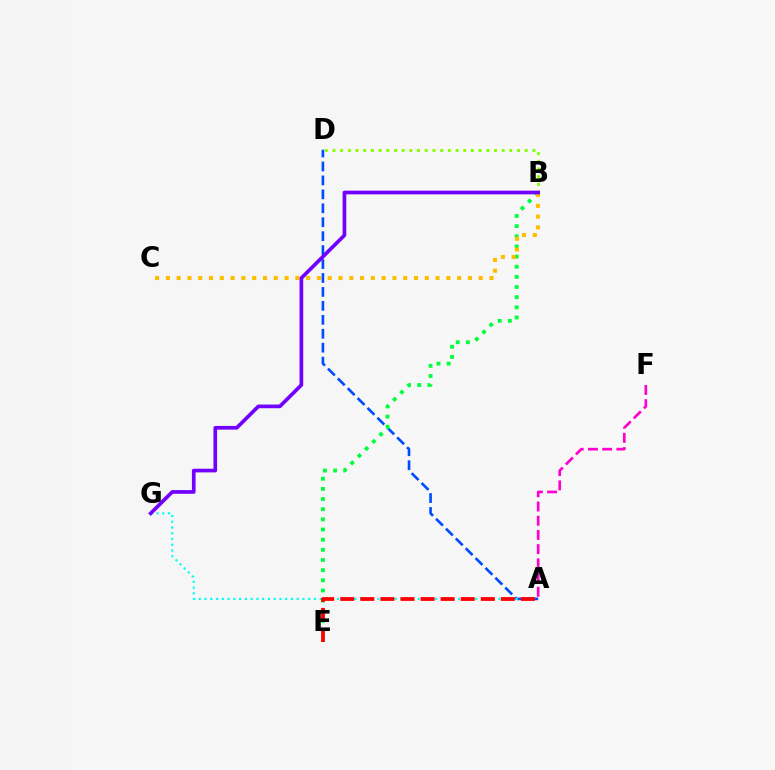{('B', 'D'): [{'color': '#84ff00', 'line_style': 'dotted', 'thickness': 2.09}], ('A', 'D'): [{'color': '#004bff', 'line_style': 'dashed', 'thickness': 1.89}], ('A', 'F'): [{'color': '#ff00cf', 'line_style': 'dashed', 'thickness': 1.93}], ('A', 'G'): [{'color': '#00fff6', 'line_style': 'dotted', 'thickness': 1.57}], ('B', 'E'): [{'color': '#00ff39', 'line_style': 'dotted', 'thickness': 2.76}], ('B', 'C'): [{'color': '#ffbd00', 'line_style': 'dotted', 'thickness': 2.93}], ('A', 'E'): [{'color': '#ff0000', 'line_style': 'dashed', 'thickness': 2.73}], ('B', 'G'): [{'color': '#7200ff', 'line_style': 'solid', 'thickness': 2.65}]}